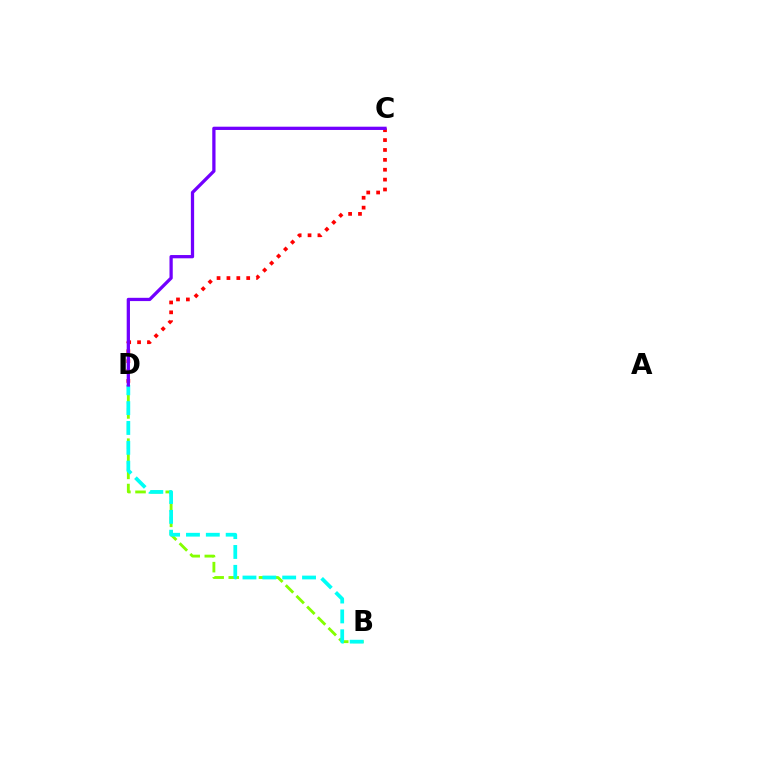{('B', 'D'): [{'color': '#84ff00', 'line_style': 'dashed', 'thickness': 2.05}, {'color': '#00fff6', 'line_style': 'dashed', 'thickness': 2.7}], ('C', 'D'): [{'color': '#ff0000', 'line_style': 'dotted', 'thickness': 2.69}, {'color': '#7200ff', 'line_style': 'solid', 'thickness': 2.35}]}